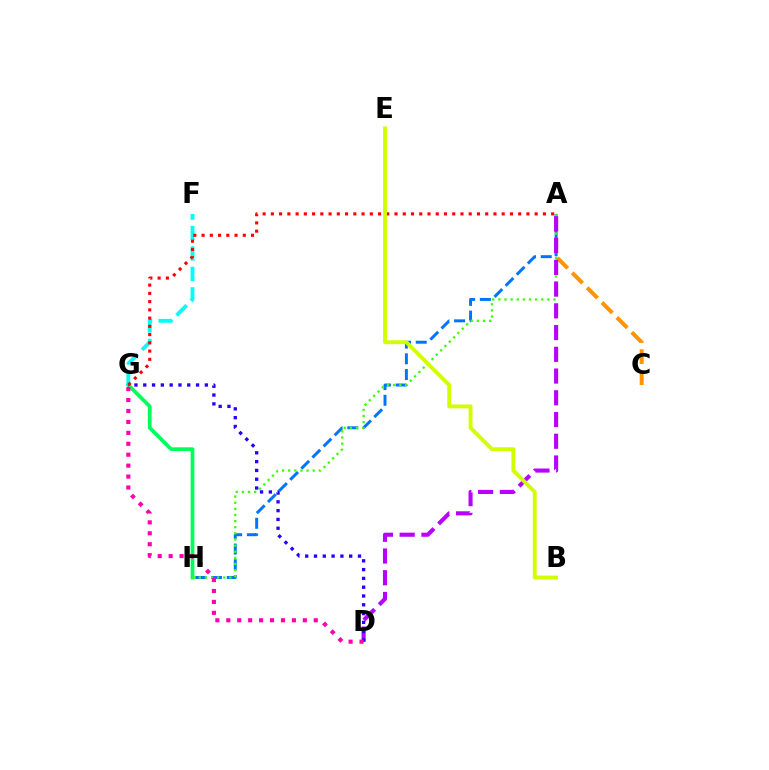{('A', 'C'): [{'color': '#ff9400', 'line_style': 'dashed', 'thickness': 2.86}], ('G', 'H'): [{'color': '#00ff5c', 'line_style': 'solid', 'thickness': 2.69}], ('F', 'G'): [{'color': '#00fff6', 'line_style': 'dashed', 'thickness': 2.78}], ('A', 'H'): [{'color': '#0074ff', 'line_style': 'dashed', 'thickness': 2.14}, {'color': '#3dff00', 'line_style': 'dotted', 'thickness': 1.66}], ('A', 'D'): [{'color': '#b900ff', 'line_style': 'dashed', 'thickness': 2.95}], ('D', 'G'): [{'color': '#2500ff', 'line_style': 'dotted', 'thickness': 2.39}, {'color': '#ff00ac', 'line_style': 'dotted', 'thickness': 2.97}], ('A', 'G'): [{'color': '#ff0000', 'line_style': 'dotted', 'thickness': 2.24}], ('B', 'E'): [{'color': '#d1ff00', 'line_style': 'solid', 'thickness': 2.79}]}